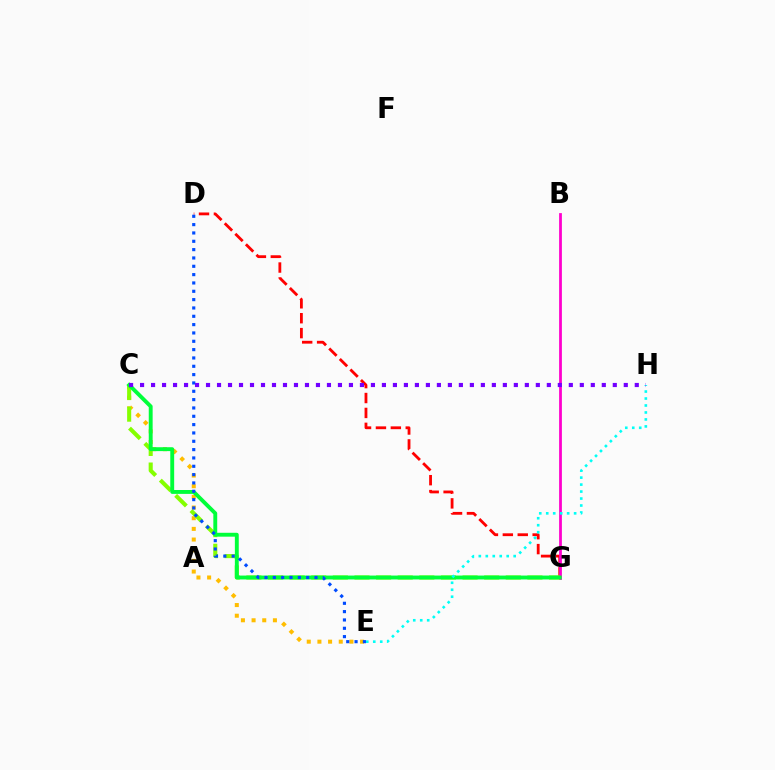{('C', 'E'): [{'color': '#ffbd00', 'line_style': 'dotted', 'thickness': 2.9}], ('D', 'G'): [{'color': '#ff0000', 'line_style': 'dashed', 'thickness': 2.03}], ('B', 'G'): [{'color': '#ff00cf', 'line_style': 'solid', 'thickness': 2.0}], ('C', 'G'): [{'color': '#84ff00', 'line_style': 'dashed', 'thickness': 2.94}, {'color': '#00ff39', 'line_style': 'solid', 'thickness': 2.8}], ('E', 'H'): [{'color': '#00fff6', 'line_style': 'dotted', 'thickness': 1.89}], ('D', 'E'): [{'color': '#004bff', 'line_style': 'dotted', 'thickness': 2.26}], ('C', 'H'): [{'color': '#7200ff', 'line_style': 'dotted', 'thickness': 2.99}]}